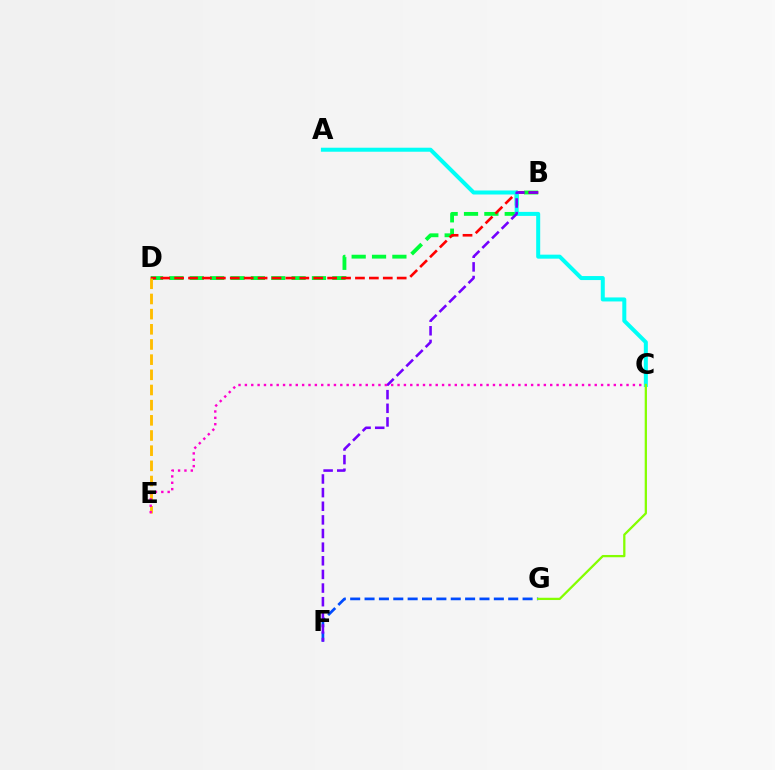{('B', 'D'): [{'color': '#00ff39', 'line_style': 'dashed', 'thickness': 2.77}, {'color': '#ff0000', 'line_style': 'dashed', 'thickness': 1.89}], ('A', 'C'): [{'color': '#00fff6', 'line_style': 'solid', 'thickness': 2.89}], ('F', 'G'): [{'color': '#004bff', 'line_style': 'dashed', 'thickness': 1.95}], ('D', 'E'): [{'color': '#ffbd00', 'line_style': 'dashed', 'thickness': 2.06}], ('B', 'F'): [{'color': '#7200ff', 'line_style': 'dashed', 'thickness': 1.85}], ('C', 'E'): [{'color': '#ff00cf', 'line_style': 'dotted', 'thickness': 1.73}], ('C', 'G'): [{'color': '#84ff00', 'line_style': 'solid', 'thickness': 1.64}]}